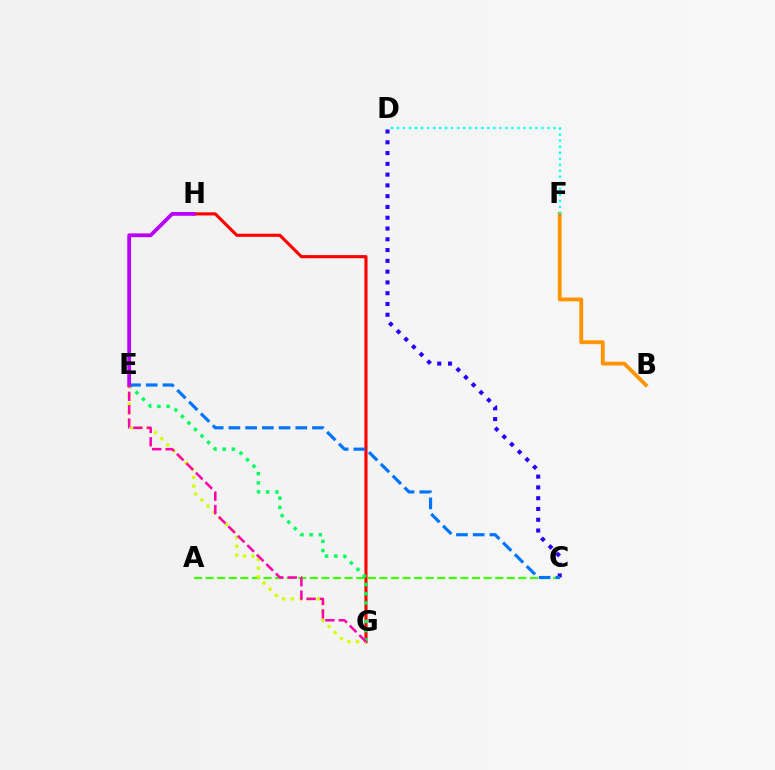{('G', 'H'): [{'color': '#ff0000', 'line_style': 'solid', 'thickness': 2.25}], ('C', 'D'): [{'color': '#2500ff', 'line_style': 'dotted', 'thickness': 2.93}], ('A', 'C'): [{'color': '#3dff00', 'line_style': 'dashed', 'thickness': 1.57}], ('E', 'G'): [{'color': '#00ff5c', 'line_style': 'dotted', 'thickness': 2.5}, {'color': '#d1ff00', 'line_style': 'dotted', 'thickness': 2.36}, {'color': '#ff00ac', 'line_style': 'dashed', 'thickness': 1.82}], ('C', 'E'): [{'color': '#0074ff', 'line_style': 'dashed', 'thickness': 2.27}], ('B', 'F'): [{'color': '#ff9400', 'line_style': 'solid', 'thickness': 2.76}], ('E', 'H'): [{'color': '#b900ff', 'line_style': 'solid', 'thickness': 2.72}], ('D', 'F'): [{'color': '#00fff6', 'line_style': 'dotted', 'thickness': 1.64}]}